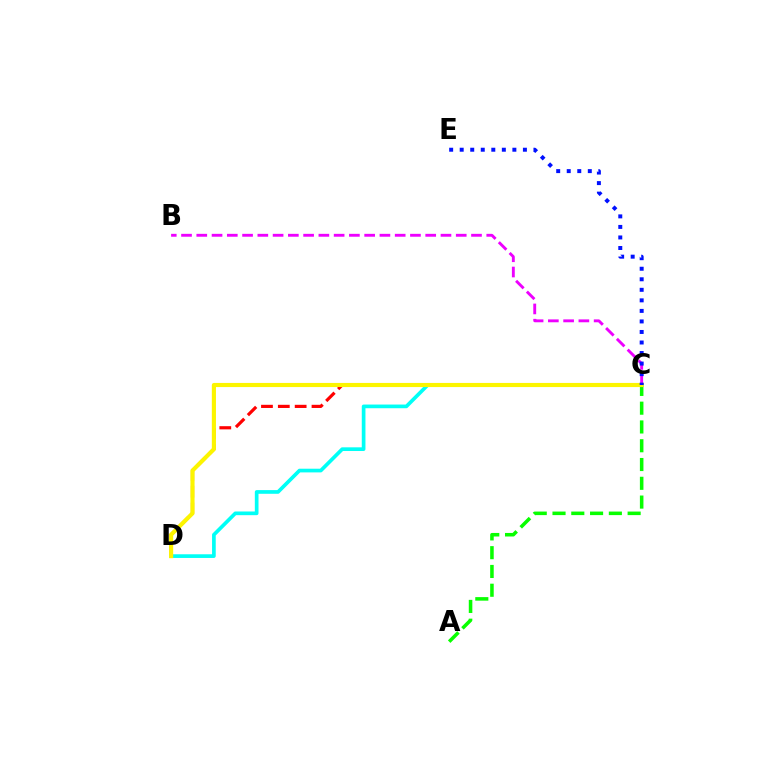{('A', 'C'): [{'color': '#08ff00', 'line_style': 'dashed', 'thickness': 2.55}], ('C', 'D'): [{'color': '#ff0000', 'line_style': 'dashed', 'thickness': 2.29}, {'color': '#00fff6', 'line_style': 'solid', 'thickness': 2.65}, {'color': '#fcf500', 'line_style': 'solid', 'thickness': 2.97}], ('B', 'C'): [{'color': '#ee00ff', 'line_style': 'dashed', 'thickness': 2.07}], ('C', 'E'): [{'color': '#0010ff', 'line_style': 'dotted', 'thickness': 2.86}]}